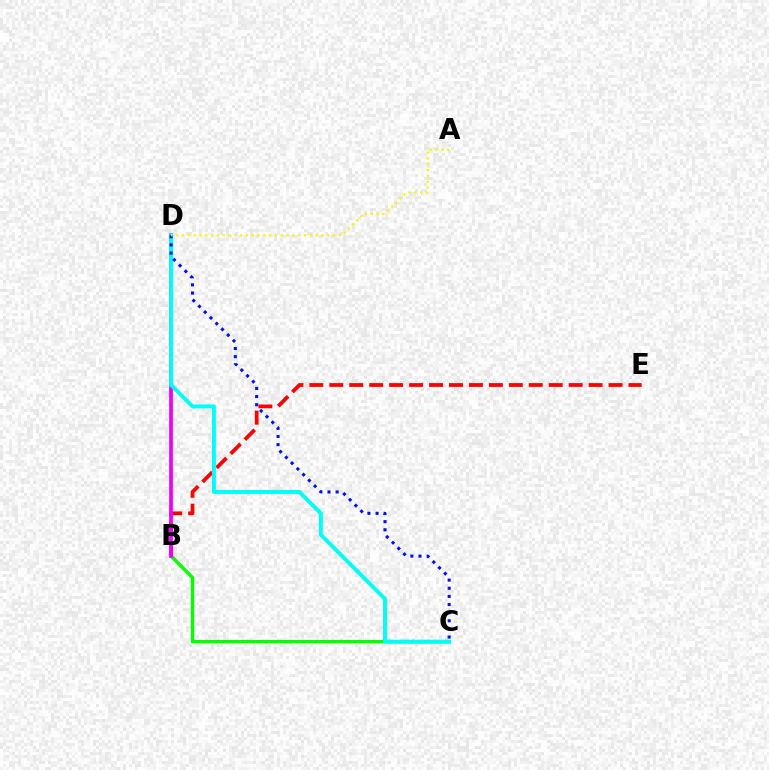{('B', 'E'): [{'color': '#ff0000', 'line_style': 'dashed', 'thickness': 2.71}], ('B', 'C'): [{'color': '#08ff00', 'line_style': 'solid', 'thickness': 2.46}], ('B', 'D'): [{'color': '#ee00ff', 'line_style': 'solid', 'thickness': 2.68}], ('C', 'D'): [{'color': '#00fff6', 'line_style': 'solid', 'thickness': 2.84}, {'color': '#0010ff', 'line_style': 'dotted', 'thickness': 2.21}], ('A', 'D'): [{'color': '#fcf500', 'line_style': 'dotted', 'thickness': 1.58}]}